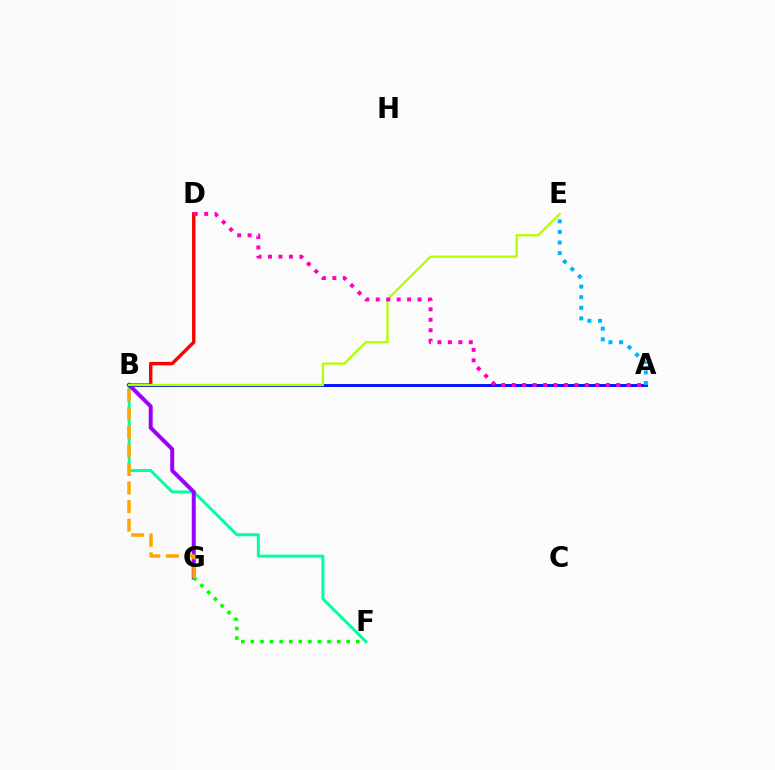{('B', 'F'): [{'color': '#00ff9d', 'line_style': 'solid', 'thickness': 2.12}], ('B', 'D'): [{'color': '#ff0000', 'line_style': 'solid', 'thickness': 2.46}], ('B', 'G'): [{'color': '#9b00ff', 'line_style': 'solid', 'thickness': 2.86}, {'color': '#ffa500', 'line_style': 'dashed', 'thickness': 2.52}], ('A', 'B'): [{'color': '#0010ff', 'line_style': 'solid', 'thickness': 2.08}], ('A', 'E'): [{'color': '#00b5ff', 'line_style': 'dotted', 'thickness': 2.88}], ('F', 'G'): [{'color': '#08ff00', 'line_style': 'dotted', 'thickness': 2.6}], ('B', 'E'): [{'color': '#b3ff00', 'line_style': 'solid', 'thickness': 1.67}], ('A', 'D'): [{'color': '#ff00bd', 'line_style': 'dotted', 'thickness': 2.84}]}